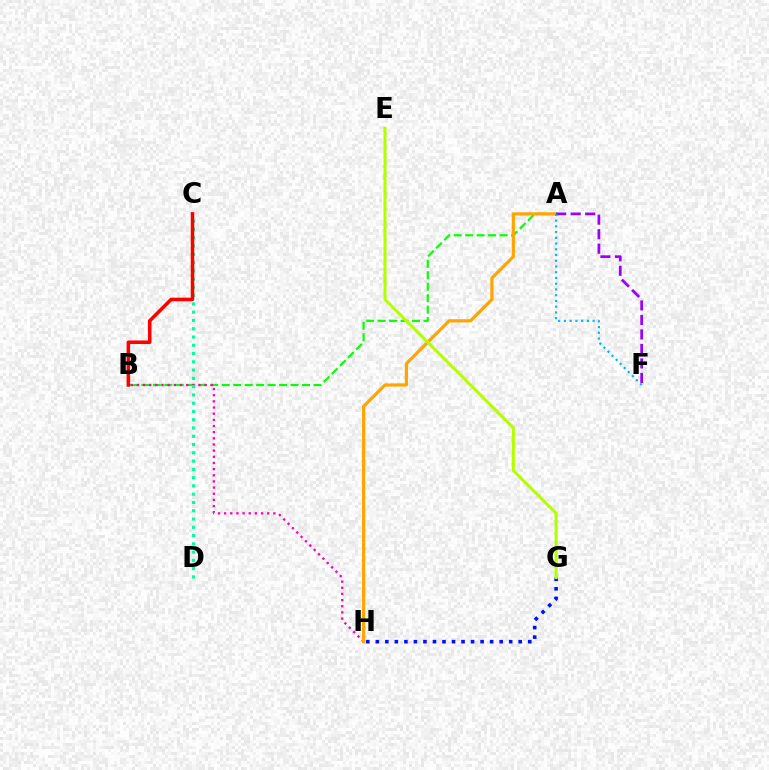{('A', 'B'): [{'color': '#08ff00', 'line_style': 'dashed', 'thickness': 1.56}], ('B', 'H'): [{'color': '#ff00bd', 'line_style': 'dotted', 'thickness': 1.67}], ('A', 'H'): [{'color': '#ffa500', 'line_style': 'solid', 'thickness': 2.3}], ('G', 'H'): [{'color': '#0010ff', 'line_style': 'dotted', 'thickness': 2.59}], ('C', 'D'): [{'color': '#00ff9d', 'line_style': 'dotted', 'thickness': 2.25}], ('A', 'F'): [{'color': '#9b00ff', 'line_style': 'dashed', 'thickness': 1.97}, {'color': '#00b5ff', 'line_style': 'dotted', 'thickness': 1.56}], ('B', 'C'): [{'color': '#ff0000', 'line_style': 'solid', 'thickness': 2.55}], ('E', 'G'): [{'color': '#b3ff00', 'line_style': 'solid', 'thickness': 2.19}]}